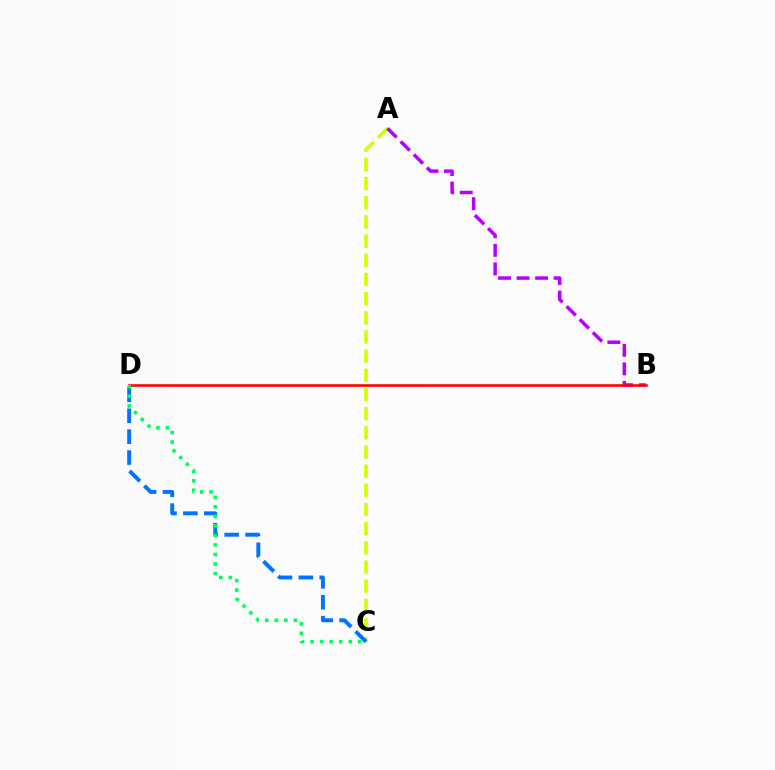{('A', 'C'): [{'color': '#d1ff00', 'line_style': 'dashed', 'thickness': 2.6}], ('A', 'B'): [{'color': '#b900ff', 'line_style': 'dashed', 'thickness': 2.52}], ('C', 'D'): [{'color': '#0074ff', 'line_style': 'dashed', 'thickness': 2.84}, {'color': '#00ff5c', 'line_style': 'dotted', 'thickness': 2.59}], ('B', 'D'): [{'color': '#ff0000', 'line_style': 'solid', 'thickness': 1.84}]}